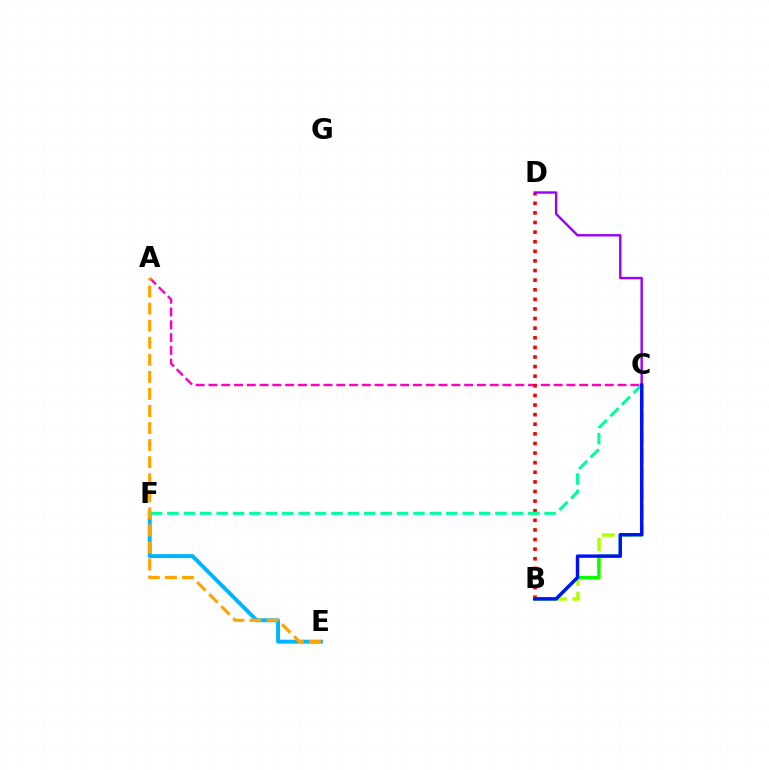{('A', 'C'): [{'color': '#ff00bd', 'line_style': 'dashed', 'thickness': 1.74}], ('B', 'D'): [{'color': '#ff0000', 'line_style': 'dotted', 'thickness': 2.61}], ('B', 'C'): [{'color': '#b3ff00', 'line_style': 'dashed', 'thickness': 2.54}, {'color': '#08ff00', 'line_style': 'solid', 'thickness': 2.34}, {'color': '#0010ff', 'line_style': 'solid', 'thickness': 2.44}], ('C', 'D'): [{'color': '#9b00ff', 'line_style': 'solid', 'thickness': 1.73}], ('E', 'F'): [{'color': '#00b5ff', 'line_style': 'solid', 'thickness': 2.83}], ('A', 'E'): [{'color': '#ffa500', 'line_style': 'dashed', 'thickness': 2.32}], ('C', 'F'): [{'color': '#00ff9d', 'line_style': 'dashed', 'thickness': 2.23}]}